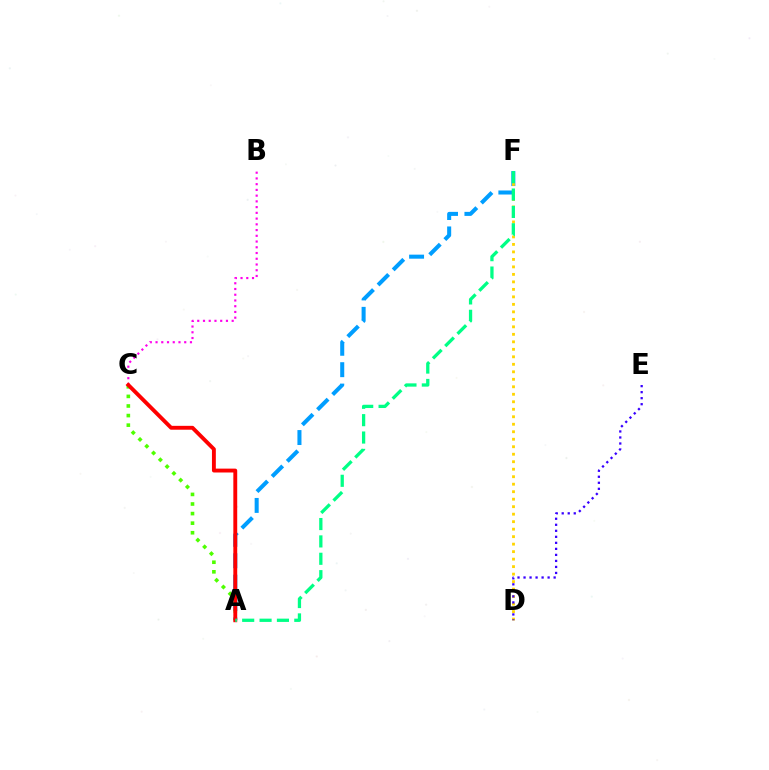{('B', 'C'): [{'color': '#ff00ed', 'line_style': 'dotted', 'thickness': 1.56}], ('A', 'F'): [{'color': '#009eff', 'line_style': 'dashed', 'thickness': 2.91}, {'color': '#00ff86', 'line_style': 'dashed', 'thickness': 2.36}], ('D', 'F'): [{'color': '#ffd500', 'line_style': 'dotted', 'thickness': 2.04}], ('D', 'E'): [{'color': '#3700ff', 'line_style': 'dotted', 'thickness': 1.64}], ('A', 'C'): [{'color': '#4fff00', 'line_style': 'dotted', 'thickness': 2.6}, {'color': '#ff0000', 'line_style': 'solid', 'thickness': 2.79}]}